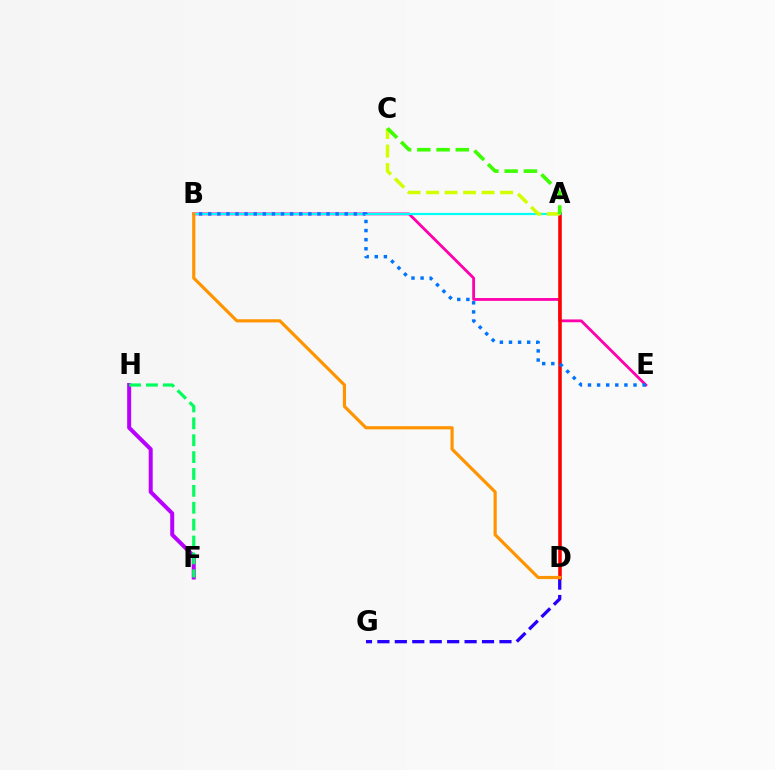{('D', 'G'): [{'color': '#2500ff', 'line_style': 'dashed', 'thickness': 2.37}], ('F', 'H'): [{'color': '#b900ff', 'line_style': 'solid', 'thickness': 2.87}, {'color': '#00ff5c', 'line_style': 'dashed', 'thickness': 2.29}], ('B', 'E'): [{'color': '#ff00ac', 'line_style': 'solid', 'thickness': 2.01}, {'color': '#0074ff', 'line_style': 'dotted', 'thickness': 2.47}], ('A', 'D'): [{'color': '#ff0000', 'line_style': 'solid', 'thickness': 2.56}], ('A', 'B'): [{'color': '#00fff6', 'line_style': 'solid', 'thickness': 1.56}], ('A', 'C'): [{'color': '#d1ff00', 'line_style': 'dashed', 'thickness': 2.51}, {'color': '#3dff00', 'line_style': 'dashed', 'thickness': 2.61}], ('B', 'D'): [{'color': '#ff9400', 'line_style': 'solid', 'thickness': 2.28}]}